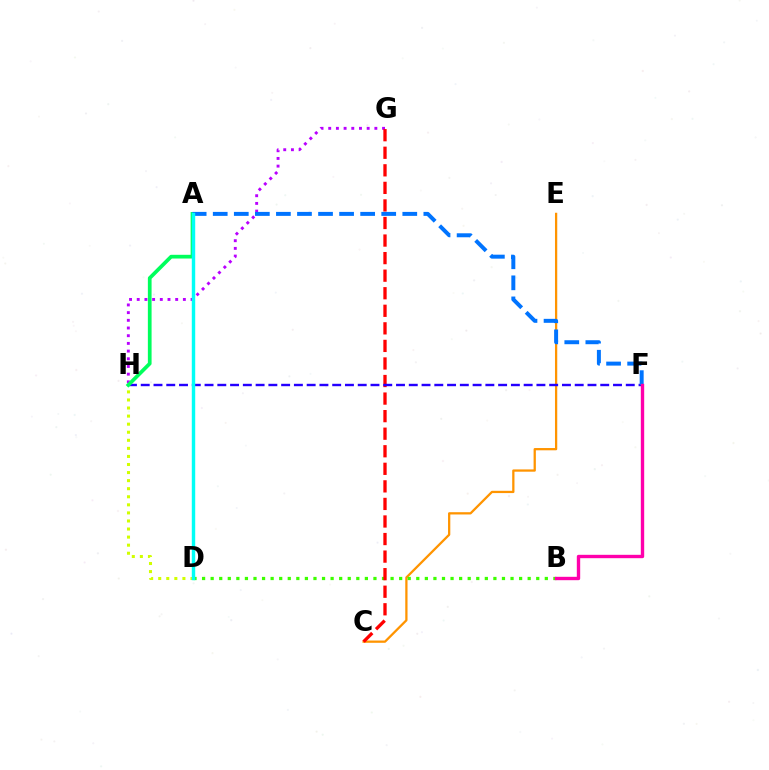{('C', 'E'): [{'color': '#ff9400', 'line_style': 'solid', 'thickness': 1.64}], ('G', 'H'): [{'color': '#b900ff', 'line_style': 'dotted', 'thickness': 2.09}], ('D', 'H'): [{'color': '#d1ff00', 'line_style': 'dotted', 'thickness': 2.19}], ('B', 'D'): [{'color': '#3dff00', 'line_style': 'dotted', 'thickness': 2.33}], ('C', 'G'): [{'color': '#ff0000', 'line_style': 'dashed', 'thickness': 2.39}], ('F', 'H'): [{'color': '#2500ff', 'line_style': 'dashed', 'thickness': 1.73}], ('A', 'H'): [{'color': '#00ff5c', 'line_style': 'solid', 'thickness': 2.68}], ('A', 'F'): [{'color': '#0074ff', 'line_style': 'dashed', 'thickness': 2.86}], ('A', 'D'): [{'color': '#00fff6', 'line_style': 'solid', 'thickness': 2.46}], ('B', 'F'): [{'color': '#ff00ac', 'line_style': 'solid', 'thickness': 2.43}]}